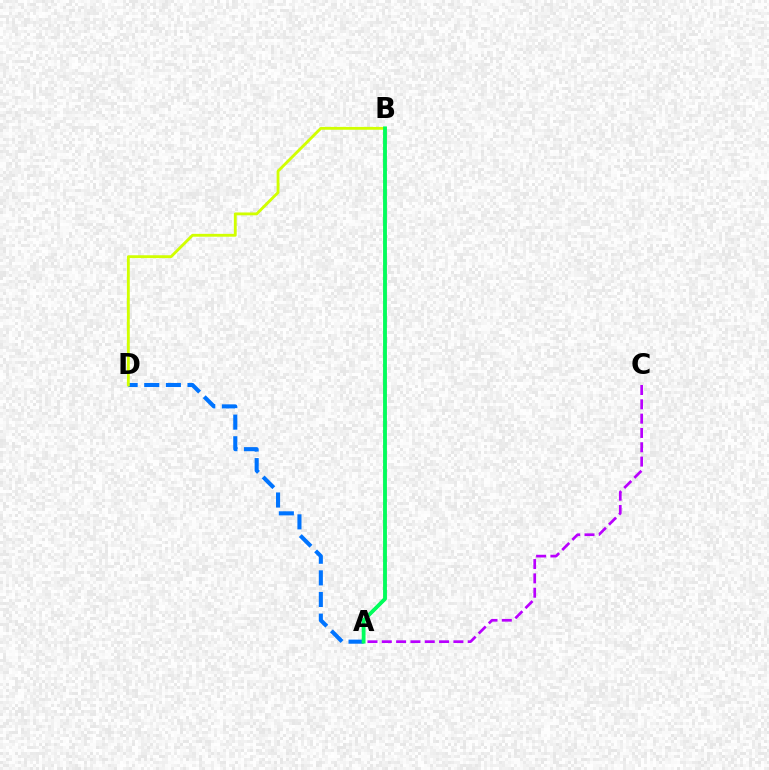{('A', 'D'): [{'color': '#0074ff', 'line_style': 'dashed', 'thickness': 2.94}], ('B', 'D'): [{'color': '#d1ff00', 'line_style': 'solid', 'thickness': 2.05}], ('A', 'C'): [{'color': '#b900ff', 'line_style': 'dashed', 'thickness': 1.95}], ('A', 'B'): [{'color': '#ff0000', 'line_style': 'solid', 'thickness': 1.81}, {'color': '#00ff5c', 'line_style': 'solid', 'thickness': 2.74}]}